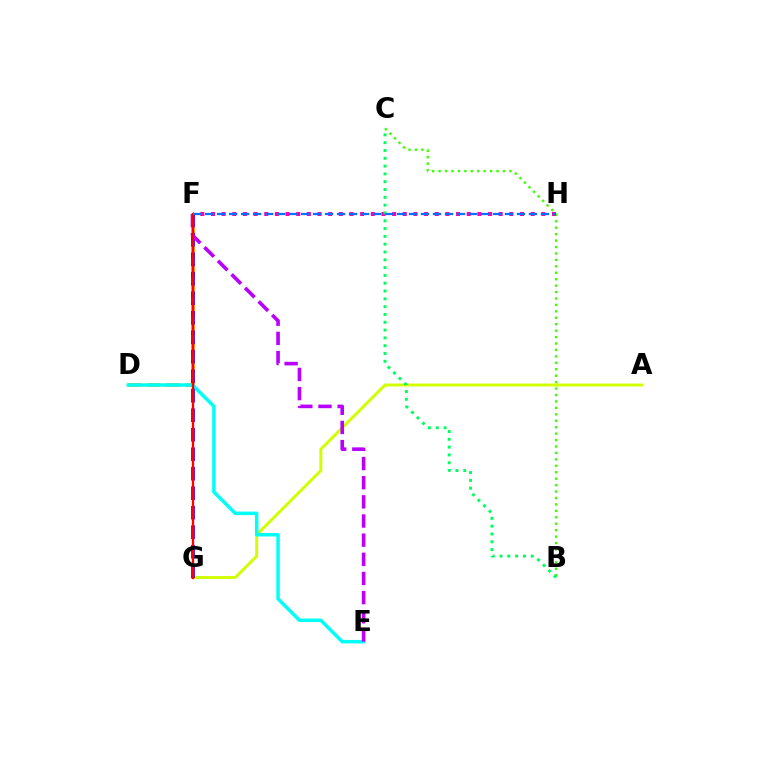{('B', 'C'): [{'color': '#3dff00', 'line_style': 'dotted', 'thickness': 1.75}, {'color': '#00ff5c', 'line_style': 'dotted', 'thickness': 2.12}], ('D', 'F'): [{'color': '#ff9400', 'line_style': 'dashed', 'thickness': 2.6}], ('A', 'G'): [{'color': '#d1ff00', 'line_style': 'solid', 'thickness': 2.13}], ('D', 'E'): [{'color': '#00fff6', 'line_style': 'solid', 'thickness': 2.51}], ('F', 'G'): [{'color': '#2500ff', 'line_style': 'dashed', 'thickness': 2.65}, {'color': '#ff0000', 'line_style': 'solid', 'thickness': 1.65}], ('E', 'F'): [{'color': '#b900ff', 'line_style': 'dashed', 'thickness': 2.6}], ('F', 'H'): [{'color': '#ff00ac', 'line_style': 'dotted', 'thickness': 2.9}, {'color': '#0074ff', 'line_style': 'dashed', 'thickness': 1.63}]}